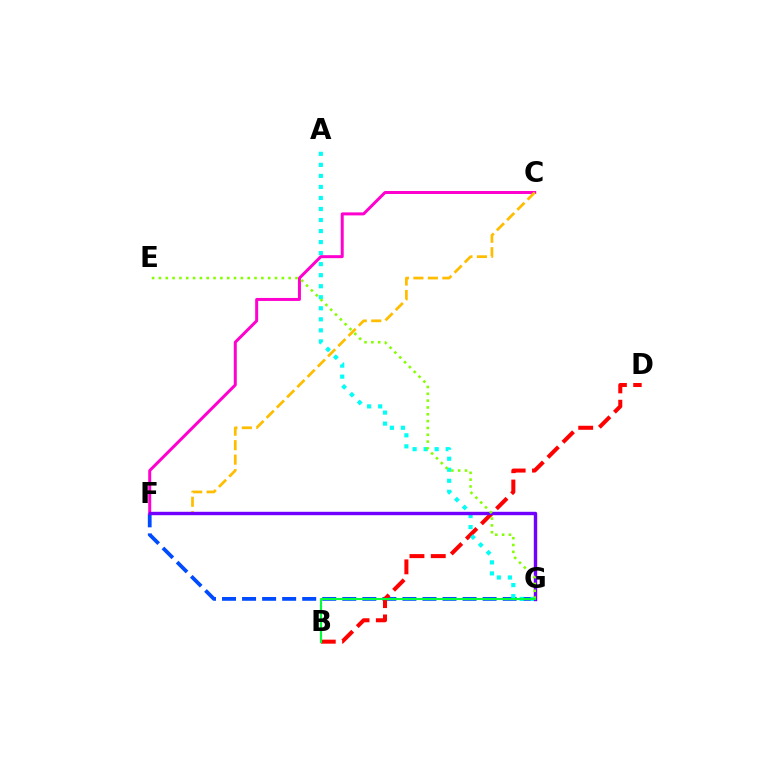{('F', 'G'): [{'color': '#004bff', 'line_style': 'dashed', 'thickness': 2.72}, {'color': '#7200ff', 'line_style': 'solid', 'thickness': 2.45}], ('B', 'D'): [{'color': '#ff0000', 'line_style': 'dashed', 'thickness': 2.9}], ('A', 'G'): [{'color': '#00fff6', 'line_style': 'dotted', 'thickness': 3.0}], ('C', 'F'): [{'color': '#ff00cf', 'line_style': 'solid', 'thickness': 2.15}, {'color': '#ffbd00', 'line_style': 'dashed', 'thickness': 1.97}], ('E', 'G'): [{'color': '#84ff00', 'line_style': 'dotted', 'thickness': 1.86}], ('B', 'G'): [{'color': '#00ff39', 'line_style': 'solid', 'thickness': 1.53}]}